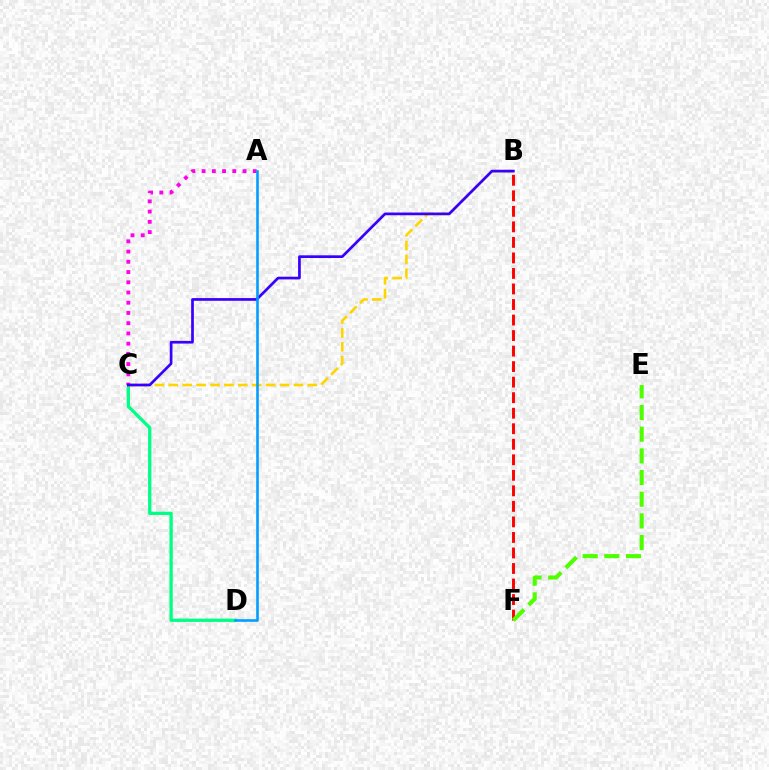{('C', 'D'): [{'color': '#00ff86', 'line_style': 'solid', 'thickness': 2.36}], ('B', 'C'): [{'color': '#ffd500', 'line_style': 'dashed', 'thickness': 1.89}, {'color': '#3700ff', 'line_style': 'solid', 'thickness': 1.94}], ('A', 'C'): [{'color': '#ff00ed', 'line_style': 'dotted', 'thickness': 2.78}], ('B', 'F'): [{'color': '#ff0000', 'line_style': 'dashed', 'thickness': 2.11}], ('A', 'D'): [{'color': '#009eff', 'line_style': 'solid', 'thickness': 1.87}], ('E', 'F'): [{'color': '#4fff00', 'line_style': 'dashed', 'thickness': 2.94}]}